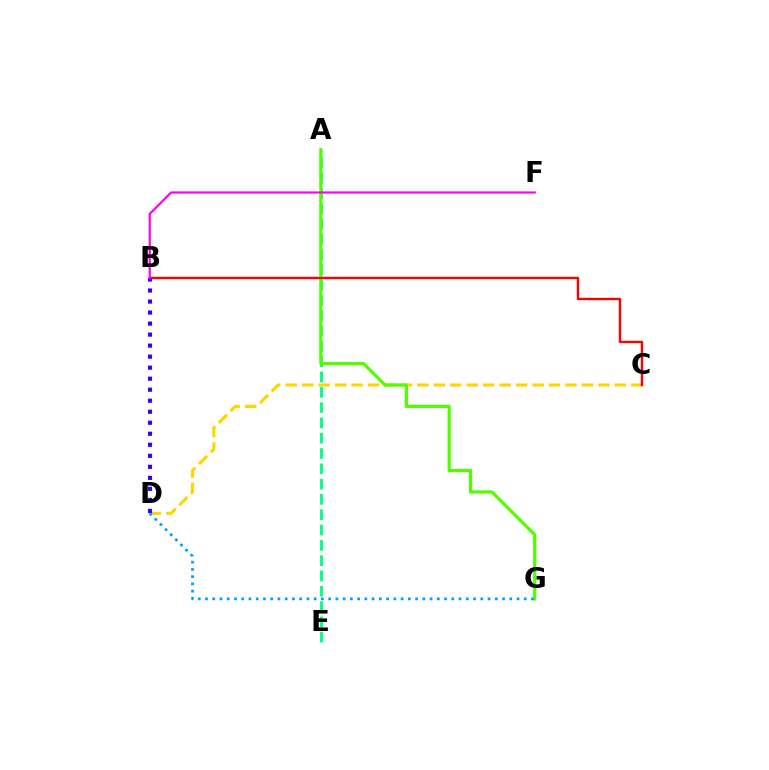{('A', 'E'): [{'color': '#00ff86', 'line_style': 'dashed', 'thickness': 2.08}], ('C', 'D'): [{'color': '#ffd500', 'line_style': 'dashed', 'thickness': 2.24}], ('A', 'G'): [{'color': '#4fff00', 'line_style': 'solid', 'thickness': 2.3}], ('D', 'G'): [{'color': '#009eff', 'line_style': 'dotted', 'thickness': 1.97}], ('B', 'C'): [{'color': '#ff0000', 'line_style': 'solid', 'thickness': 1.73}], ('B', 'D'): [{'color': '#3700ff', 'line_style': 'dotted', 'thickness': 2.99}], ('B', 'F'): [{'color': '#ff00ed', 'line_style': 'solid', 'thickness': 1.57}]}